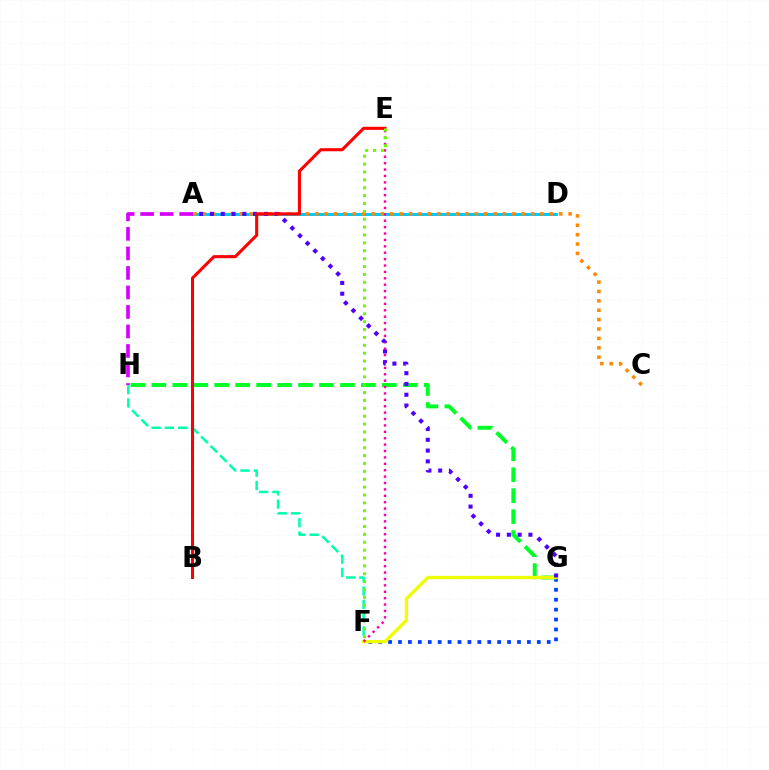{('F', 'G'): [{'color': '#003fff', 'line_style': 'dotted', 'thickness': 2.69}, {'color': '#eeff00', 'line_style': 'solid', 'thickness': 2.38}], ('G', 'H'): [{'color': '#00ff27', 'line_style': 'dashed', 'thickness': 2.85}], ('F', 'H'): [{'color': '#00ffaf', 'line_style': 'dashed', 'thickness': 1.81}], ('A', 'D'): [{'color': '#00c7ff', 'line_style': 'solid', 'thickness': 2.14}], ('A', 'C'): [{'color': '#ff8800', 'line_style': 'dotted', 'thickness': 2.55}], ('E', 'F'): [{'color': '#ff00a0', 'line_style': 'dotted', 'thickness': 1.74}, {'color': '#66ff00', 'line_style': 'dotted', 'thickness': 2.14}], ('A', 'H'): [{'color': '#d600ff', 'line_style': 'dashed', 'thickness': 2.65}], ('A', 'G'): [{'color': '#4f00ff', 'line_style': 'dotted', 'thickness': 2.93}], ('B', 'E'): [{'color': '#ff0000', 'line_style': 'solid', 'thickness': 2.21}]}